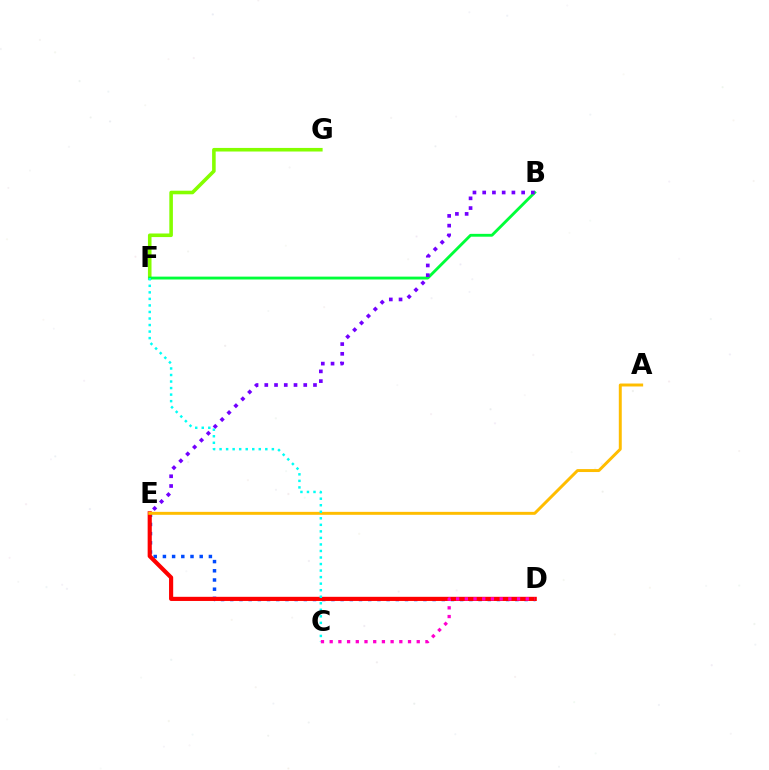{('F', 'G'): [{'color': '#84ff00', 'line_style': 'solid', 'thickness': 2.58}], ('D', 'E'): [{'color': '#004bff', 'line_style': 'dotted', 'thickness': 2.5}, {'color': '#ff0000', 'line_style': 'solid', 'thickness': 2.99}], ('B', 'F'): [{'color': '#00ff39', 'line_style': 'solid', 'thickness': 2.06}], ('A', 'E'): [{'color': '#ffbd00', 'line_style': 'solid', 'thickness': 2.13}], ('B', 'E'): [{'color': '#7200ff', 'line_style': 'dotted', 'thickness': 2.65}], ('C', 'F'): [{'color': '#00fff6', 'line_style': 'dotted', 'thickness': 1.78}], ('C', 'D'): [{'color': '#ff00cf', 'line_style': 'dotted', 'thickness': 2.37}]}